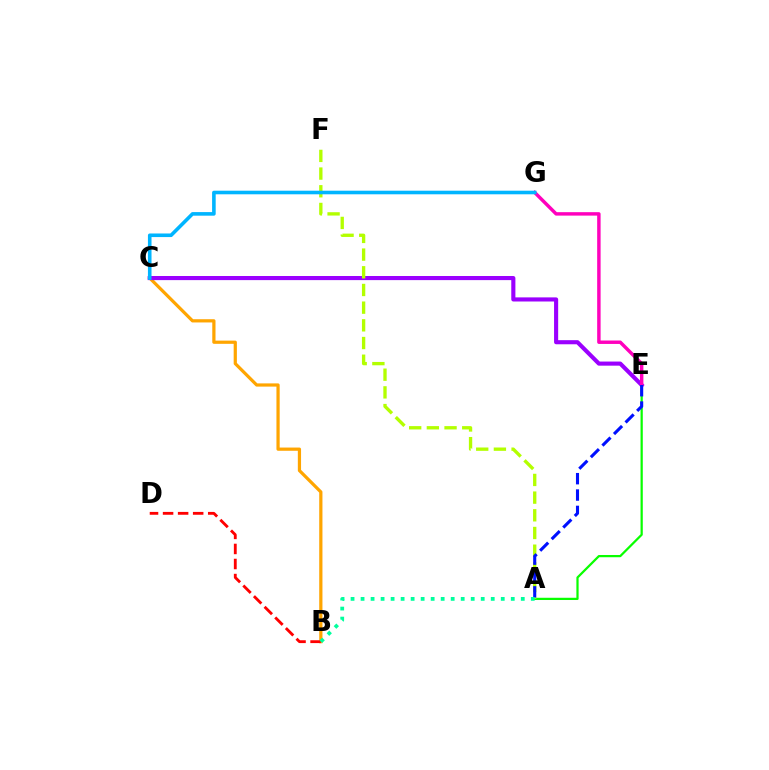{('B', 'C'): [{'color': '#ffa500', 'line_style': 'solid', 'thickness': 2.32}], ('C', 'E'): [{'color': '#9b00ff', 'line_style': 'solid', 'thickness': 2.96}], ('A', 'E'): [{'color': '#08ff00', 'line_style': 'solid', 'thickness': 1.61}, {'color': '#0010ff', 'line_style': 'dashed', 'thickness': 2.22}], ('A', 'F'): [{'color': '#b3ff00', 'line_style': 'dashed', 'thickness': 2.4}], ('E', 'G'): [{'color': '#ff00bd', 'line_style': 'solid', 'thickness': 2.48}], ('C', 'G'): [{'color': '#00b5ff', 'line_style': 'solid', 'thickness': 2.59}], ('B', 'D'): [{'color': '#ff0000', 'line_style': 'dashed', 'thickness': 2.04}], ('A', 'B'): [{'color': '#00ff9d', 'line_style': 'dotted', 'thickness': 2.72}]}